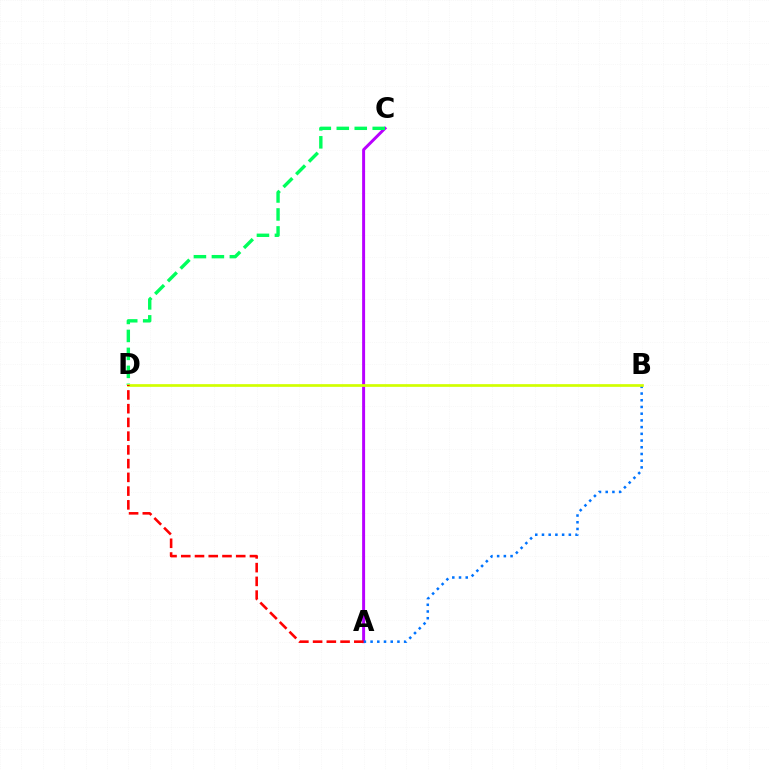{('A', 'C'): [{'color': '#b900ff', 'line_style': 'solid', 'thickness': 2.14}], ('C', 'D'): [{'color': '#00ff5c', 'line_style': 'dashed', 'thickness': 2.44}], ('A', 'B'): [{'color': '#0074ff', 'line_style': 'dotted', 'thickness': 1.82}], ('B', 'D'): [{'color': '#d1ff00', 'line_style': 'solid', 'thickness': 1.95}], ('A', 'D'): [{'color': '#ff0000', 'line_style': 'dashed', 'thickness': 1.87}]}